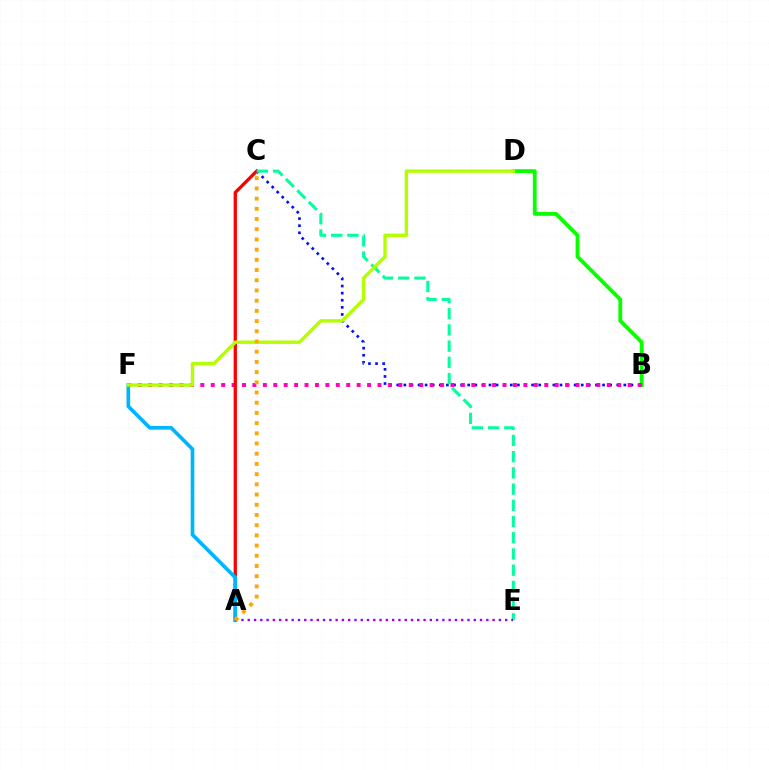{('B', 'D'): [{'color': '#08ff00', 'line_style': 'solid', 'thickness': 2.75}], ('B', 'C'): [{'color': '#0010ff', 'line_style': 'dotted', 'thickness': 1.93}], ('B', 'F'): [{'color': '#ff00bd', 'line_style': 'dotted', 'thickness': 2.83}], ('A', 'C'): [{'color': '#ff0000', 'line_style': 'solid', 'thickness': 2.37}, {'color': '#ffa500', 'line_style': 'dotted', 'thickness': 2.77}], ('A', 'F'): [{'color': '#00b5ff', 'line_style': 'solid', 'thickness': 2.64}], ('C', 'E'): [{'color': '#00ff9d', 'line_style': 'dashed', 'thickness': 2.2}], ('A', 'E'): [{'color': '#9b00ff', 'line_style': 'dotted', 'thickness': 1.71}], ('D', 'F'): [{'color': '#b3ff00', 'line_style': 'solid', 'thickness': 2.44}]}